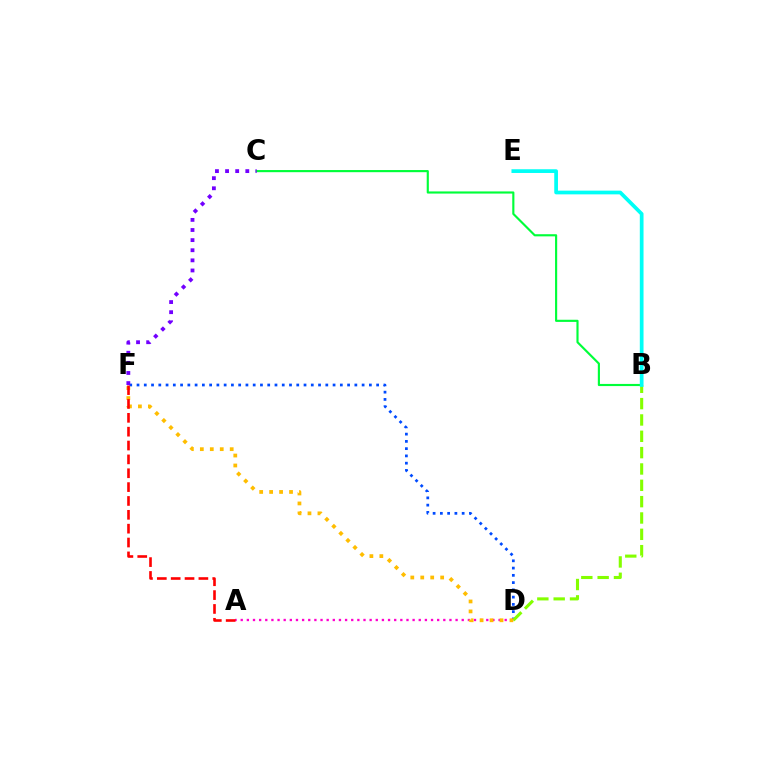{('D', 'F'): [{'color': '#004bff', 'line_style': 'dotted', 'thickness': 1.97}, {'color': '#ffbd00', 'line_style': 'dotted', 'thickness': 2.7}], ('B', 'D'): [{'color': '#84ff00', 'line_style': 'dashed', 'thickness': 2.22}], ('A', 'D'): [{'color': '#ff00cf', 'line_style': 'dotted', 'thickness': 1.67}], ('A', 'F'): [{'color': '#ff0000', 'line_style': 'dashed', 'thickness': 1.88}], ('B', 'C'): [{'color': '#00ff39', 'line_style': 'solid', 'thickness': 1.54}], ('C', 'F'): [{'color': '#7200ff', 'line_style': 'dotted', 'thickness': 2.75}], ('B', 'E'): [{'color': '#00fff6', 'line_style': 'solid', 'thickness': 2.68}]}